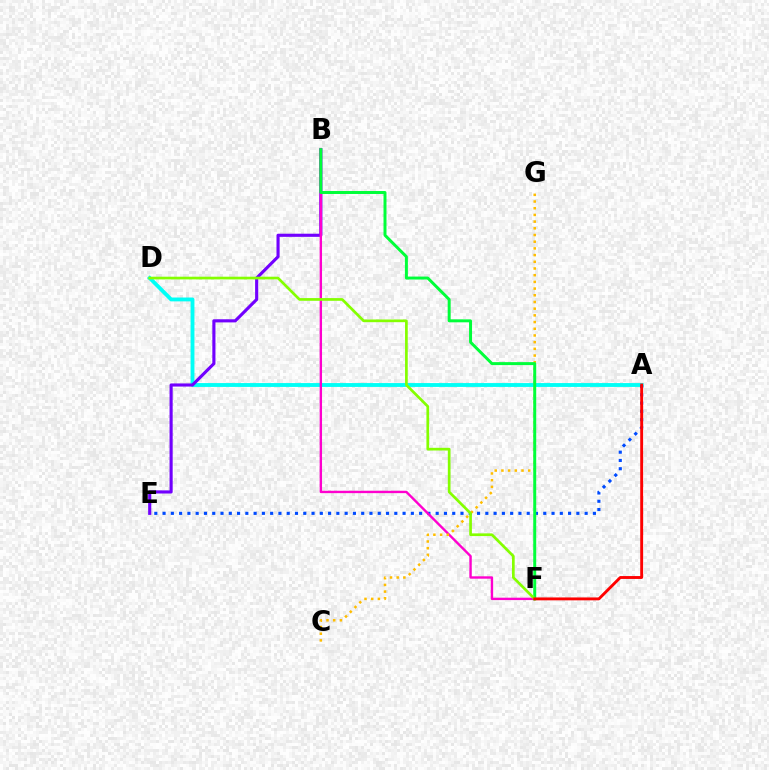{('A', 'D'): [{'color': '#00fff6', 'line_style': 'solid', 'thickness': 2.77}], ('A', 'E'): [{'color': '#004bff', 'line_style': 'dotted', 'thickness': 2.25}], ('B', 'E'): [{'color': '#7200ff', 'line_style': 'solid', 'thickness': 2.25}], ('B', 'F'): [{'color': '#ff00cf', 'line_style': 'solid', 'thickness': 1.72}, {'color': '#00ff39', 'line_style': 'solid', 'thickness': 2.14}], ('C', 'G'): [{'color': '#ffbd00', 'line_style': 'dotted', 'thickness': 1.82}], ('D', 'F'): [{'color': '#84ff00', 'line_style': 'solid', 'thickness': 1.94}], ('A', 'F'): [{'color': '#ff0000', 'line_style': 'solid', 'thickness': 2.08}]}